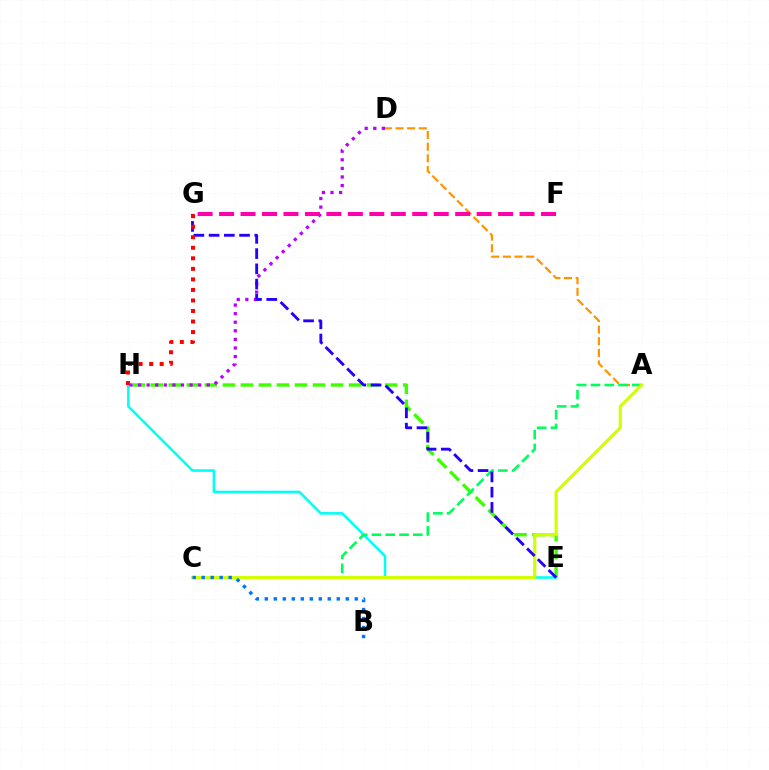{('E', 'H'): [{'color': '#00fff6', 'line_style': 'solid', 'thickness': 1.84}, {'color': '#3dff00', 'line_style': 'dashed', 'thickness': 2.45}], ('A', 'D'): [{'color': '#ff9400', 'line_style': 'dashed', 'thickness': 1.58}], ('D', 'H'): [{'color': '#b900ff', 'line_style': 'dotted', 'thickness': 2.33}], ('A', 'C'): [{'color': '#00ff5c', 'line_style': 'dashed', 'thickness': 1.87}, {'color': '#d1ff00', 'line_style': 'solid', 'thickness': 2.28}], ('E', 'G'): [{'color': '#2500ff', 'line_style': 'dashed', 'thickness': 2.07}], ('G', 'H'): [{'color': '#ff0000', 'line_style': 'dotted', 'thickness': 2.86}], ('B', 'C'): [{'color': '#0074ff', 'line_style': 'dotted', 'thickness': 2.44}], ('F', 'G'): [{'color': '#ff00ac', 'line_style': 'dashed', 'thickness': 2.92}]}